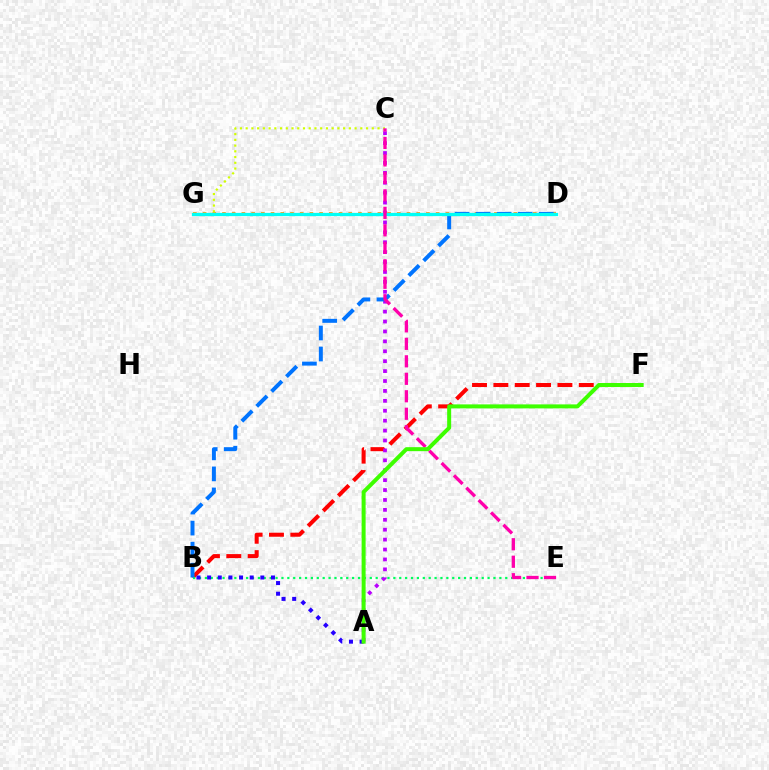{('B', 'F'): [{'color': '#ff0000', 'line_style': 'dashed', 'thickness': 2.9}], ('D', 'G'): [{'color': '#ff9400', 'line_style': 'dotted', 'thickness': 2.64}, {'color': '#00fff6', 'line_style': 'solid', 'thickness': 2.35}], ('B', 'E'): [{'color': '#00ff5c', 'line_style': 'dotted', 'thickness': 1.6}], ('C', 'G'): [{'color': '#d1ff00', 'line_style': 'dotted', 'thickness': 1.56}], ('A', 'C'): [{'color': '#b900ff', 'line_style': 'dotted', 'thickness': 2.69}], ('B', 'D'): [{'color': '#0074ff', 'line_style': 'dashed', 'thickness': 2.86}], ('A', 'B'): [{'color': '#2500ff', 'line_style': 'dotted', 'thickness': 2.89}], ('C', 'E'): [{'color': '#ff00ac', 'line_style': 'dashed', 'thickness': 2.37}], ('A', 'F'): [{'color': '#3dff00', 'line_style': 'solid', 'thickness': 2.88}]}